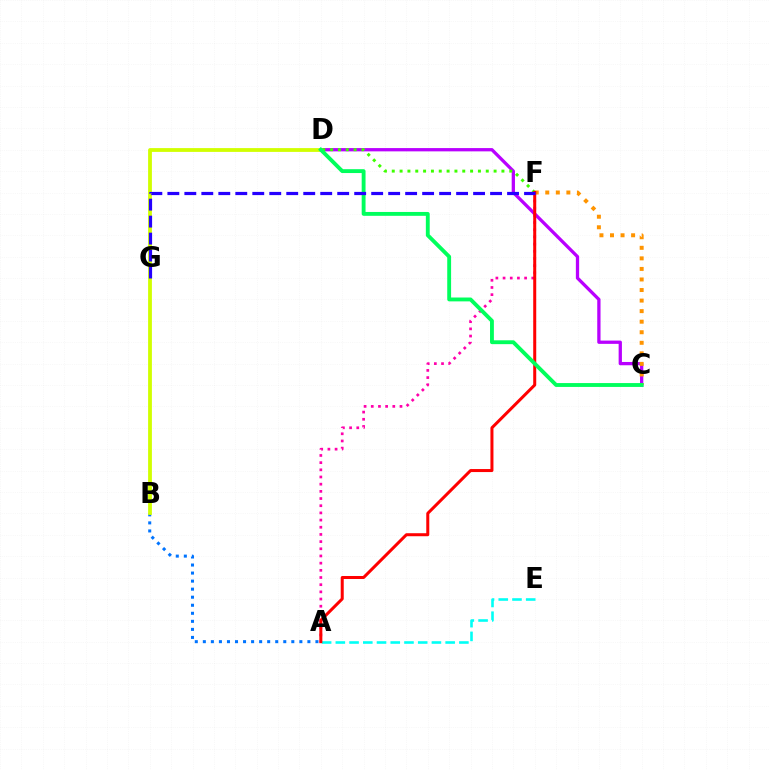{('C', 'D'): [{'color': '#b900ff', 'line_style': 'solid', 'thickness': 2.36}, {'color': '#00ff5c', 'line_style': 'solid', 'thickness': 2.78}], ('A', 'F'): [{'color': '#ff00ac', 'line_style': 'dotted', 'thickness': 1.95}, {'color': '#ff0000', 'line_style': 'solid', 'thickness': 2.17}], ('A', 'E'): [{'color': '#00fff6', 'line_style': 'dashed', 'thickness': 1.86}], ('C', 'F'): [{'color': '#ff9400', 'line_style': 'dotted', 'thickness': 2.87}], ('A', 'B'): [{'color': '#0074ff', 'line_style': 'dotted', 'thickness': 2.19}], ('B', 'D'): [{'color': '#d1ff00', 'line_style': 'solid', 'thickness': 2.74}], ('D', 'F'): [{'color': '#3dff00', 'line_style': 'dotted', 'thickness': 2.13}], ('F', 'G'): [{'color': '#2500ff', 'line_style': 'dashed', 'thickness': 2.31}]}